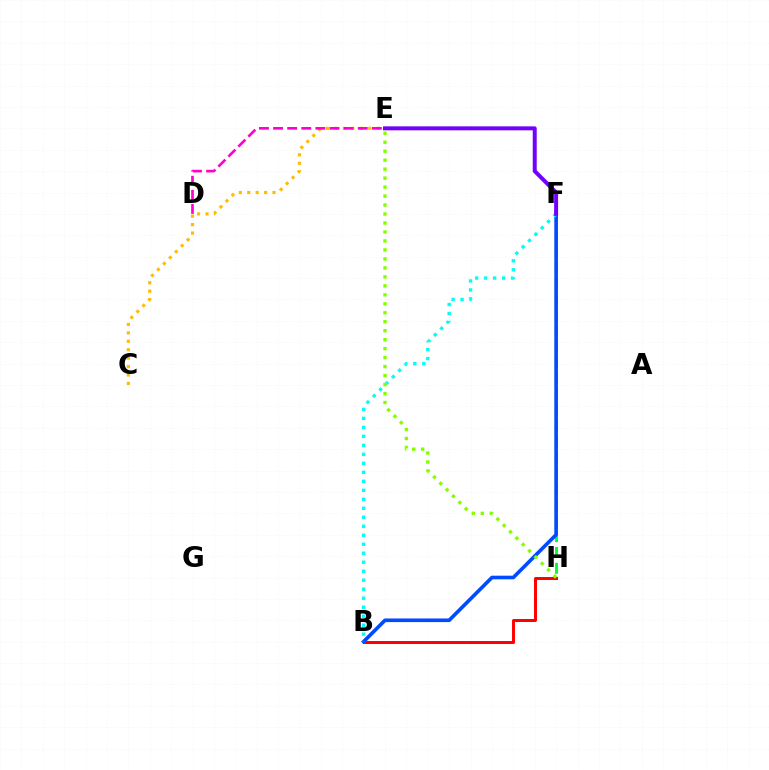{('B', 'H'): [{'color': '#ff0000', 'line_style': 'solid', 'thickness': 2.14}], ('F', 'H'): [{'color': '#00ff39', 'line_style': 'dashed', 'thickness': 2.15}], ('C', 'E'): [{'color': '#ffbd00', 'line_style': 'dotted', 'thickness': 2.29}], ('B', 'F'): [{'color': '#004bff', 'line_style': 'solid', 'thickness': 2.62}, {'color': '#00fff6', 'line_style': 'dotted', 'thickness': 2.44}], ('D', 'E'): [{'color': '#ff00cf', 'line_style': 'dashed', 'thickness': 1.92}], ('E', 'F'): [{'color': '#7200ff', 'line_style': 'solid', 'thickness': 2.87}], ('E', 'H'): [{'color': '#84ff00', 'line_style': 'dotted', 'thickness': 2.44}]}